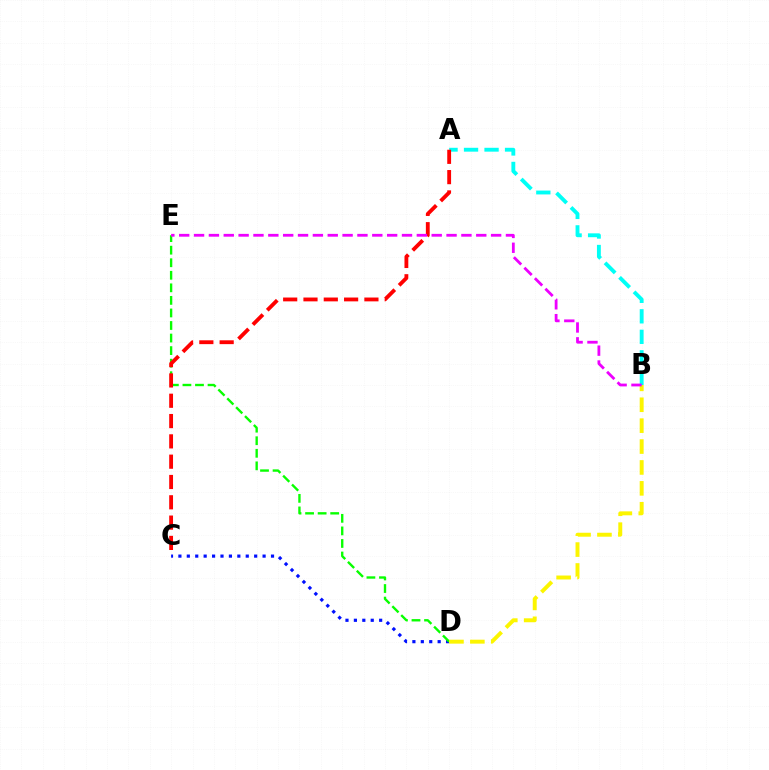{('C', 'D'): [{'color': '#0010ff', 'line_style': 'dotted', 'thickness': 2.29}], ('D', 'E'): [{'color': '#08ff00', 'line_style': 'dashed', 'thickness': 1.71}], ('A', 'B'): [{'color': '#00fff6', 'line_style': 'dashed', 'thickness': 2.79}], ('A', 'C'): [{'color': '#ff0000', 'line_style': 'dashed', 'thickness': 2.76}], ('B', 'D'): [{'color': '#fcf500', 'line_style': 'dashed', 'thickness': 2.84}], ('B', 'E'): [{'color': '#ee00ff', 'line_style': 'dashed', 'thickness': 2.02}]}